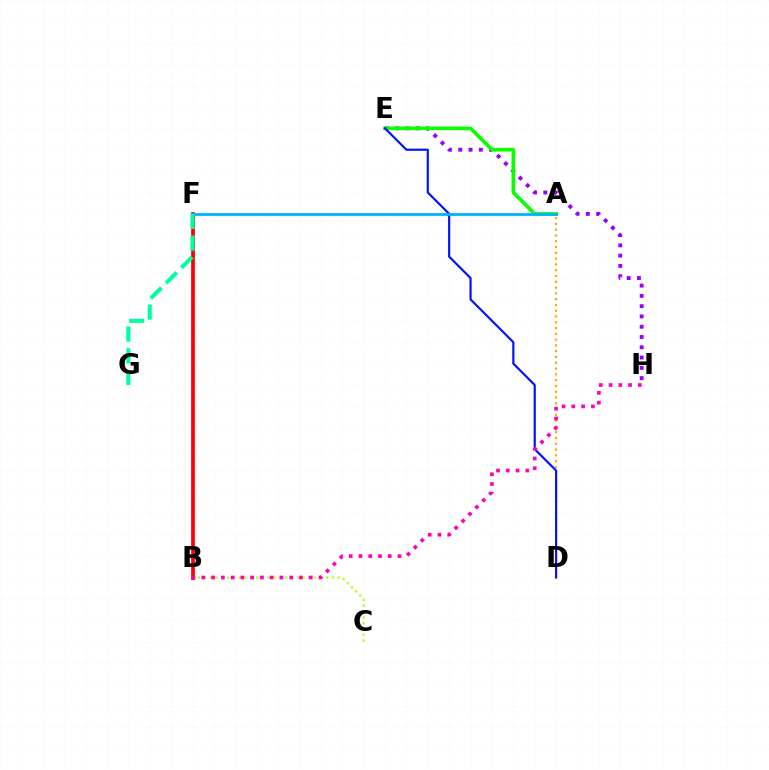{('B', 'C'): [{'color': '#b3ff00', 'line_style': 'dotted', 'thickness': 1.58}], ('E', 'H'): [{'color': '#9b00ff', 'line_style': 'dotted', 'thickness': 2.79}], ('A', 'D'): [{'color': '#ffa500', 'line_style': 'dotted', 'thickness': 1.57}], ('A', 'E'): [{'color': '#08ff00', 'line_style': 'solid', 'thickness': 2.6}], ('B', 'F'): [{'color': '#ff0000', 'line_style': 'solid', 'thickness': 2.67}], ('D', 'E'): [{'color': '#0010ff', 'line_style': 'solid', 'thickness': 1.55}], ('A', 'F'): [{'color': '#00b5ff', 'line_style': 'solid', 'thickness': 2.03}], ('F', 'G'): [{'color': '#00ff9d', 'line_style': 'dashed', 'thickness': 2.95}], ('B', 'H'): [{'color': '#ff00bd', 'line_style': 'dotted', 'thickness': 2.65}]}